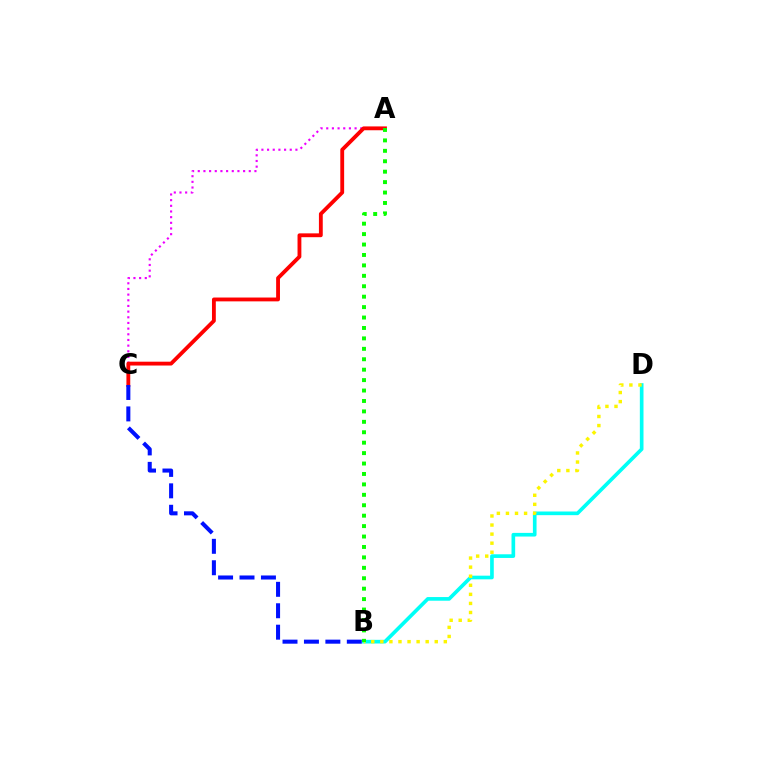{('A', 'C'): [{'color': '#ee00ff', 'line_style': 'dotted', 'thickness': 1.54}, {'color': '#ff0000', 'line_style': 'solid', 'thickness': 2.76}], ('B', 'D'): [{'color': '#00fff6', 'line_style': 'solid', 'thickness': 2.64}, {'color': '#fcf500', 'line_style': 'dotted', 'thickness': 2.46}], ('A', 'B'): [{'color': '#08ff00', 'line_style': 'dotted', 'thickness': 2.83}], ('B', 'C'): [{'color': '#0010ff', 'line_style': 'dashed', 'thickness': 2.91}]}